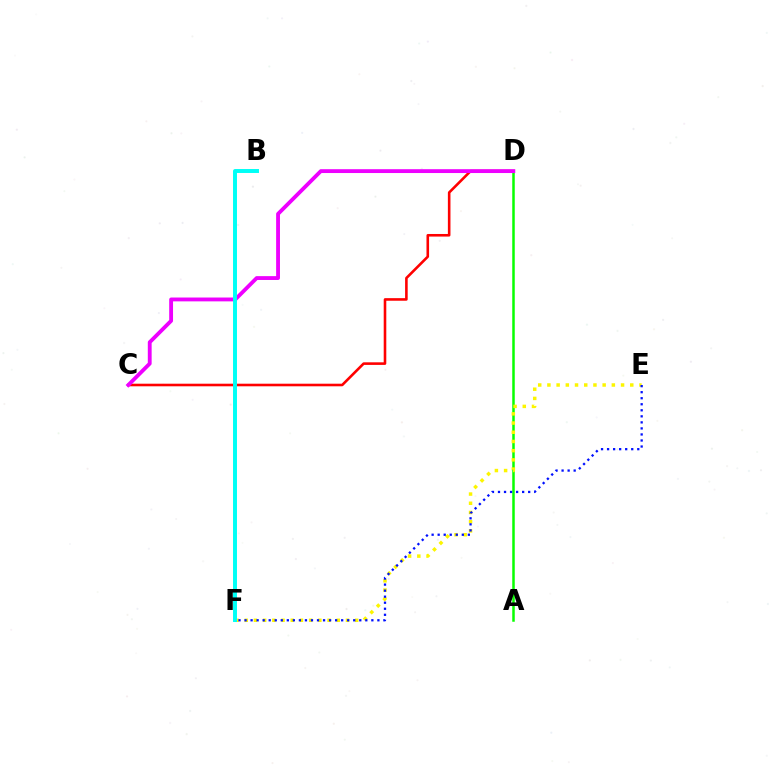{('C', 'D'): [{'color': '#ff0000', 'line_style': 'solid', 'thickness': 1.87}, {'color': '#ee00ff', 'line_style': 'solid', 'thickness': 2.77}], ('A', 'D'): [{'color': '#08ff00', 'line_style': 'solid', 'thickness': 1.8}], ('E', 'F'): [{'color': '#fcf500', 'line_style': 'dotted', 'thickness': 2.5}, {'color': '#0010ff', 'line_style': 'dotted', 'thickness': 1.64}], ('B', 'F'): [{'color': '#00fff6', 'line_style': 'solid', 'thickness': 2.84}]}